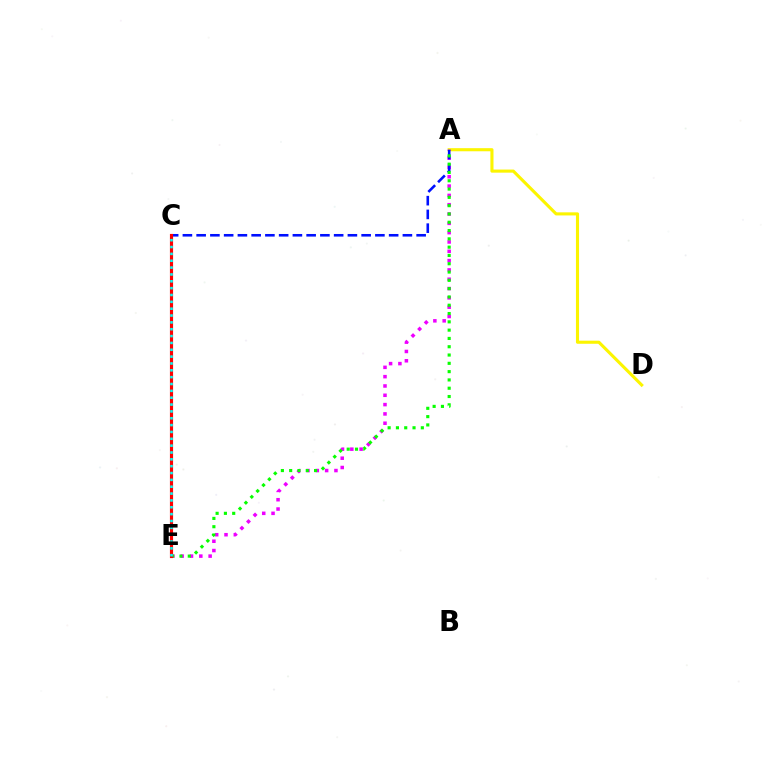{('A', 'D'): [{'color': '#fcf500', 'line_style': 'solid', 'thickness': 2.23}], ('A', 'E'): [{'color': '#ee00ff', 'line_style': 'dotted', 'thickness': 2.53}, {'color': '#08ff00', 'line_style': 'dotted', 'thickness': 2.25}], ('A', 'C'): [{'color': '#0010ff', 'line_style': 'dashed', 'thickness': 1.87}], ('C', 'E'): [{'color': '#ff0000', 'line_style': 'solid', 'thickness': 2.27}, {'color': '#00fff6', 'line_style': 'dotted', 'thickness': 1.86}]}